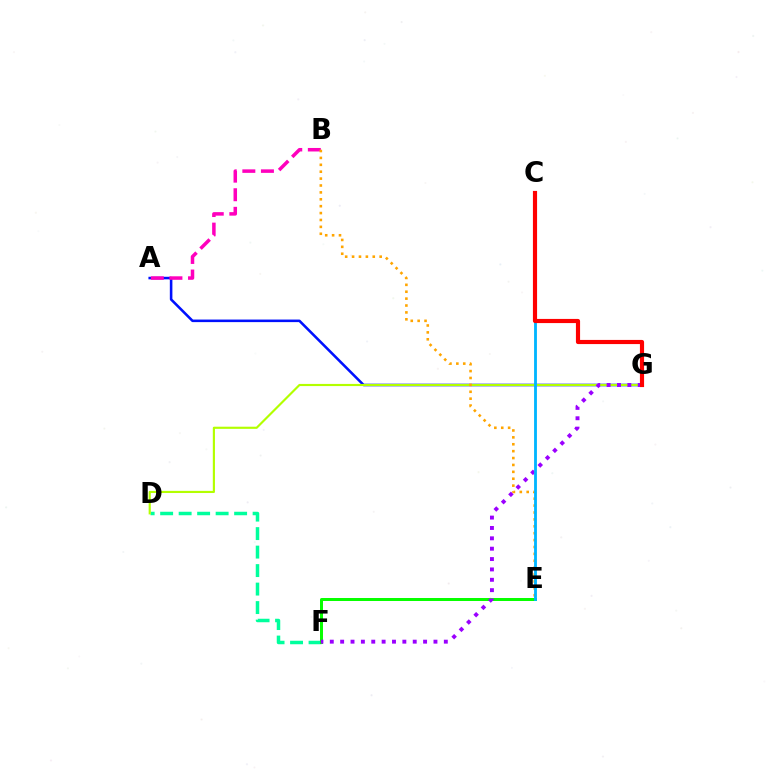{('A', 'G'): [{'color': '#0010ff', 'line_style': 'solid', 'thickness': 1.85}], ('D', 'F'): [{'color': '#00ff9d', 'line_style': 'dashed', 'thickness': 2.51}], ('E', 'F'): [{'color': '#08ff00', 'line_style': 'solid', 'thickness': 2.16}], ('D', 'G'): [{'color': '#b3ff00', 'line_style': 'solid', 'thickness': 1.55}], ('F', 'G'): [{'color': '#9b00ff', 'line_style': 'dotted', 'thickness': 2.82}], ('A', 'B'): [{'color': '#ff00bd', 'line_style': 'dashed', 'thickness': 2.53}], ('B', 'E'): [{'color': '#ffa500', 'line_style': 'dotted', 'thickness': 1.87}], ('C', 'E'): [{'color': '#00b5ff', 'line_style': 'solid', 'thickness': 2.04}], ('C', 'G'): [{'color': '#ff0000', 'line_style': 'solid', 'thickness': 3.0}]}